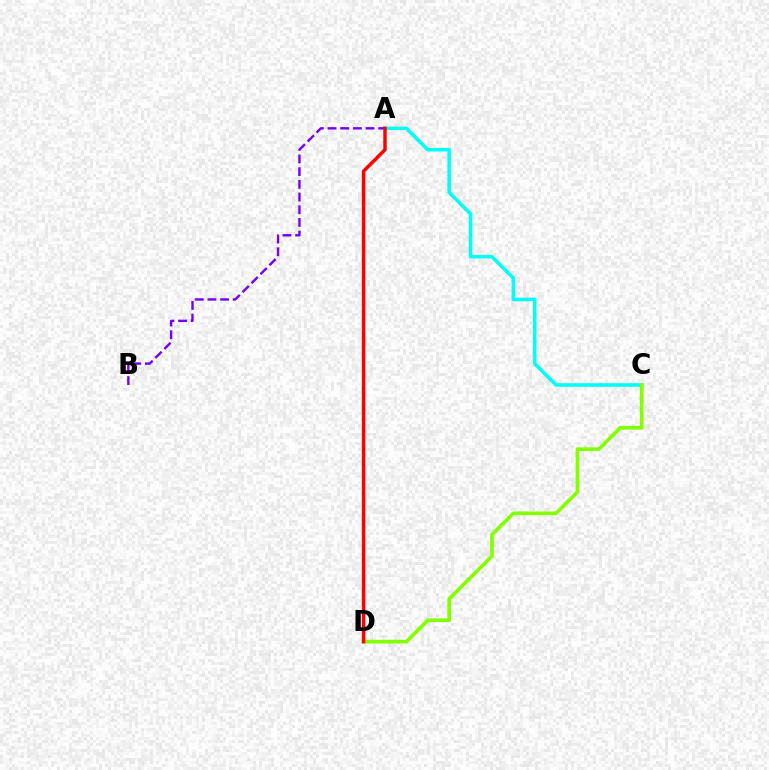{('A', 'C'): [{'color': '#00fff6', 'line_style': 'solid', 'thickness': 2.56}], ('C', 'D'): [{'color': '#84ff00', 'line_style': 'solid', 'thickness': 2.66}], ('A', 'B'): [{'color': '#7200ff', 'line_style': 'dashed', 'thickness': 1.72}], ('A', 'D'): [{'color': '#ff0000', 'line_style': 'solid', 'thickness': 2.49}]}